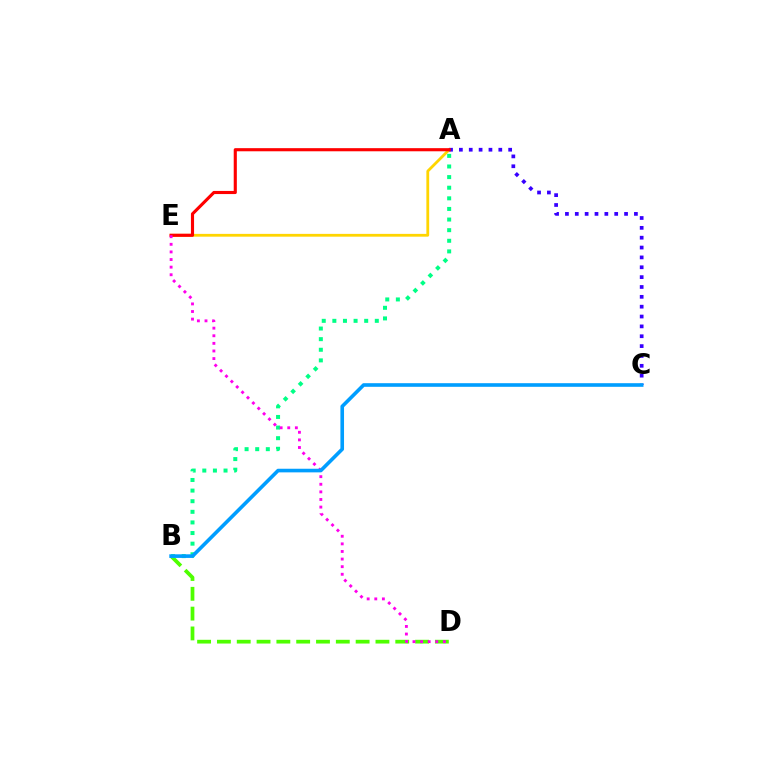{('A', 'E'): [{'color': '#ffd500', 'line_style': 'solid', 'thickness': 2.01}, {'color': '#ff0000', 'line_style': 'solid', 'thickness': 2.25}], ('B', 'D'): [{'color': '#4fff00', 'line_style': 'dashed', 'thickness': 2.69}], ('A', 'C'): [{'color': '#3700ff', 'line_style': 'dotted', 'thickness': 2.68}], ('A', 'B'): [{'color': '#00ff86', 'line_style': 'dotted', 'thickness': 2.88}], ('D', 'E'): [{'color': '#ff00ed', 'line_style': 'dotted', 'thickness': 2.07}], ('B', 'C'): [{'color': '#009eff', 'line_style': 'solid', 'thickness': 2.6}]}